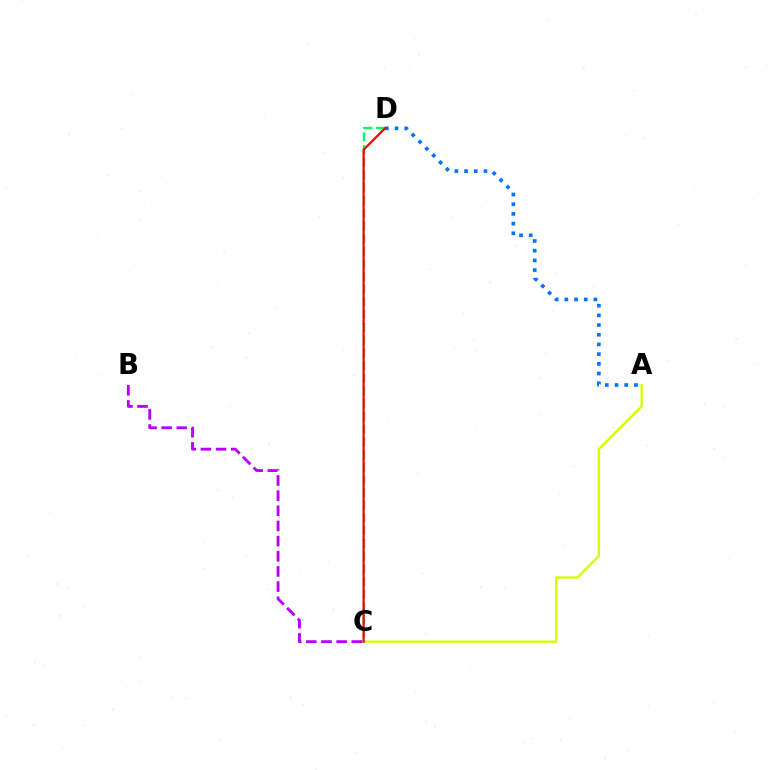{('A', 'C'): [{'color': '#d1ff00', 'line_style': 'solid', 'thickness': 1.66}], ('B', 'C'): [{'color': '#b900ff', 'line_style': 'dashed', 'thickness': 2.06}], ('A', 'D'): [{'color': '#0074ff', 'line_style': 'dotted', 'thickness': 2.63}], ('C', 'D'): [{'color': '#00ff5c', 'line_style': 'dashed', 'thickness': 1.73}, {'color': '#ff0000', 'line_style': 'solid', 'thickness': 1.62}]}